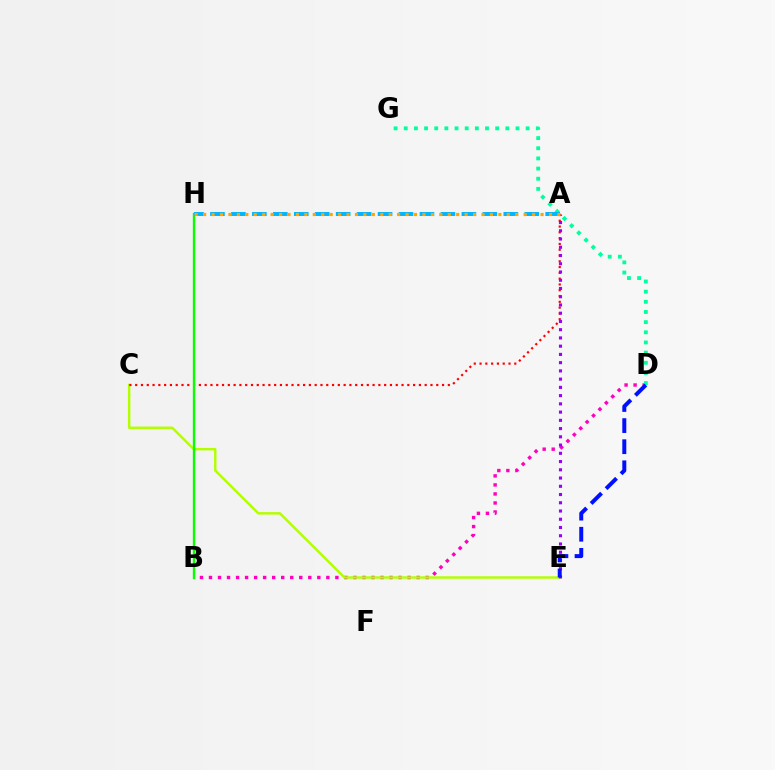{('B', 'D'): [{'color': '#ff00bd', 'line_style': 'dotted', 'thickness': 2.45}], ('D', 'G'): [{'color': '#00ff9d', 'line_style': 'dotted', 'thickness': 2.76}], ('C', 'E'): [{'color': '#b3ff00', 'line_style': 'solid', 'thickness': 1.77}], ('A', 'C'): [{'color': '#ff0000', 'line_style': 'dotted', 'thickness': 1.57}], ('A', 'E'): [{'color': '#9b00ff', 'line_style': 'dotted', 'thickness': 2.24}], ('D', 'E'): [{'color': '#0010ff', 'line_style': 'dashed', 'thickness': 2.87}], ('B', 'H'): [{'color': '#08ff00', 'line_style': 'solid', 'thickness': 1.7}], ('A', 'H'): [{'color': '#00b5ff', 'line_style': 'dashed', 'thickness': 2.85}, {'color': '#ffa500', 'line_style': 'dotted', 'thickness': 2.29}]}